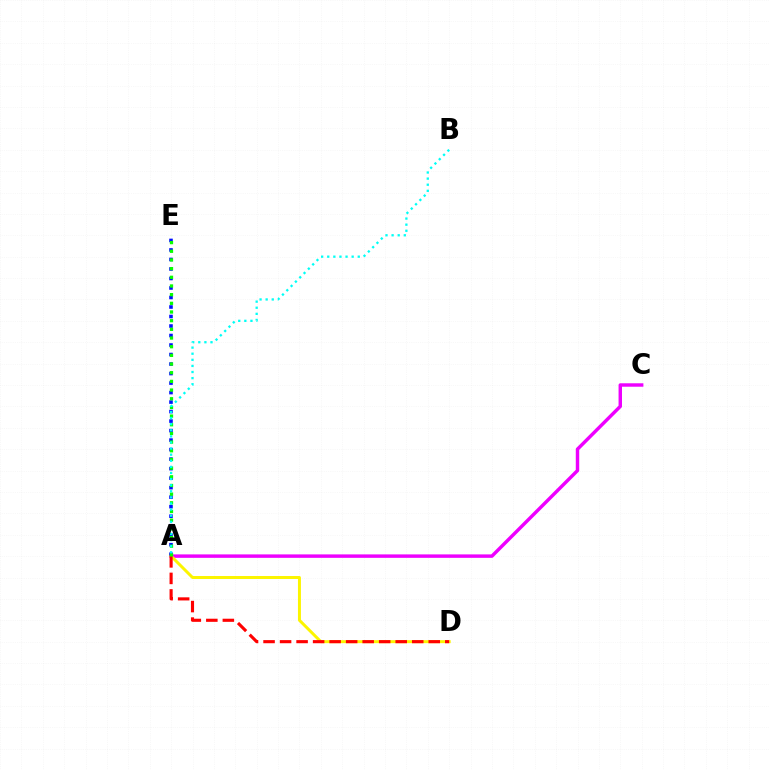{('A', 'C'): [{'color': '#ee00ff', 'line_style': 'solid', 'thickness': 2.48}], ('A', 'E'): [{'color': '#0010ff', 'line_style': 'dotted', 'thickness': 2.58}, {'color': '#08ff00', 'line_style': 'dotted', 'thickness': 2.36}], ('A', 'D'): [{'color': '#fcf500', 'line_style': 'solid', 'thickness': 2.14}, {'color': '#ff0000', 'line_style': 'dashed', 'thickness': 2.24}], ('A', 'B'): [{'color': '#00fff6', 'line_style': 'dotted', 'thickness': 1.66}]}